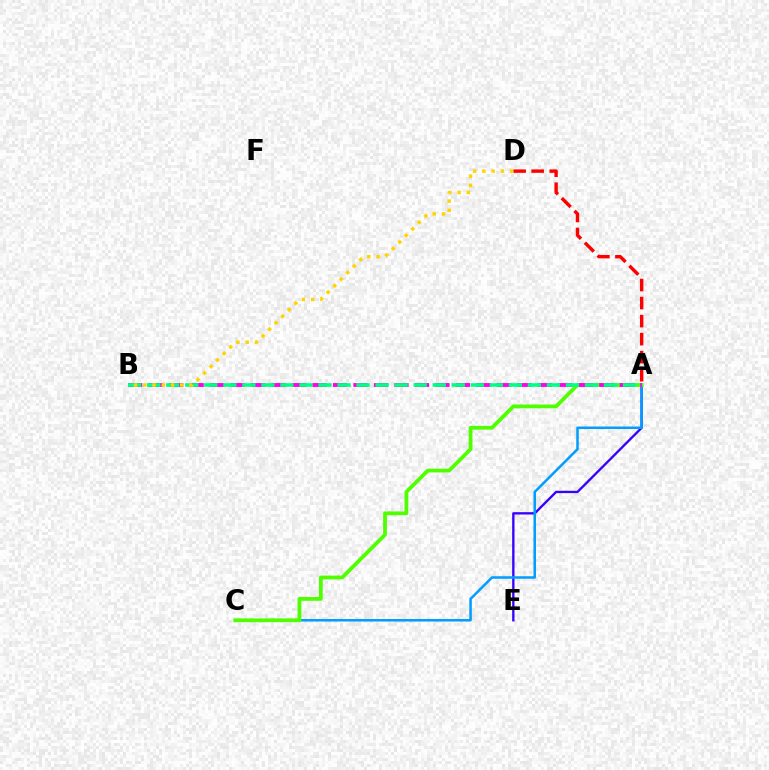{('A', 'E'): [{'color': '#3700ff', 'line_style': 'solid', 'thickness': 1.68}], ('A', 'C'): [{'color': '#009eff', 'line_style': 'solid', 'thickness': 1.82}, {'color': '#4fff00', 'line_style': 'solid', 'thickness': 2.72}], ('A', 'B'): [{'color': '#ff00ed', 'line_style': 'dashed', 'thickness': 2.78}, {'color': '#00ff86', 'line_style': 'dashed', 'thickness': 2.59}], ('A', 'D'): [{'color': '#ff0000', 'line_style': 'dashed', 'thickness': 2.45}], ('B', 'D'): [{'color': '#ffd500', 'line_style': 'dotted', 'thickness': 2.51}]}